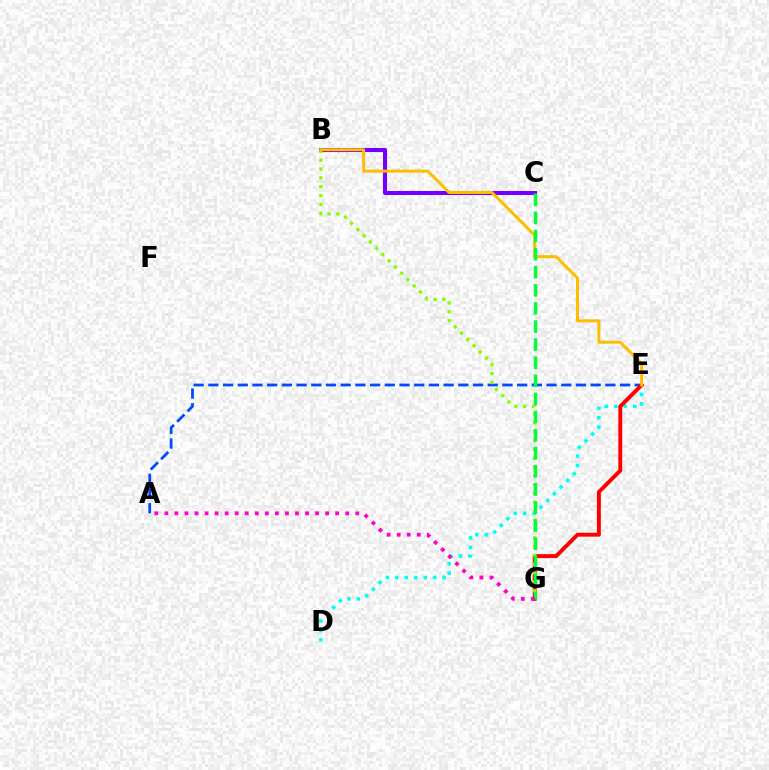{('D', 'E'): [{'color': '#00fff6', 'line_style': 'dotted', 'thickness': 2.57}], ('B', 'C'): [{'color': '#7200ff', 'line_style': 'solid', 'thickness': 2.93}], ('A', 'E'): [{'color': '#004bff', 'line_style': 'dashed', 'thickness': 2.0}], ('E', 'G'): [{'color': '#ff0000', 'line_style': 'solid', 'thickness': 2.82}], ('B', 'G'): [{'color': '#84ff00', 'line_style': 'dotted', 'thickness': 2.4}], ('B', 'E'): [{'color': '#ffbd00', 'line_style': 'solid', 'thickness': 2.14}], ('C', 'G'): [{'color': '#00ff39', 'line_style': 'dashed', 'thickness': 2.46}], ('A', 'G'): [{'color': '#ff00cf', 'line_style': 'dotted', 'thickness': 2.73}]}